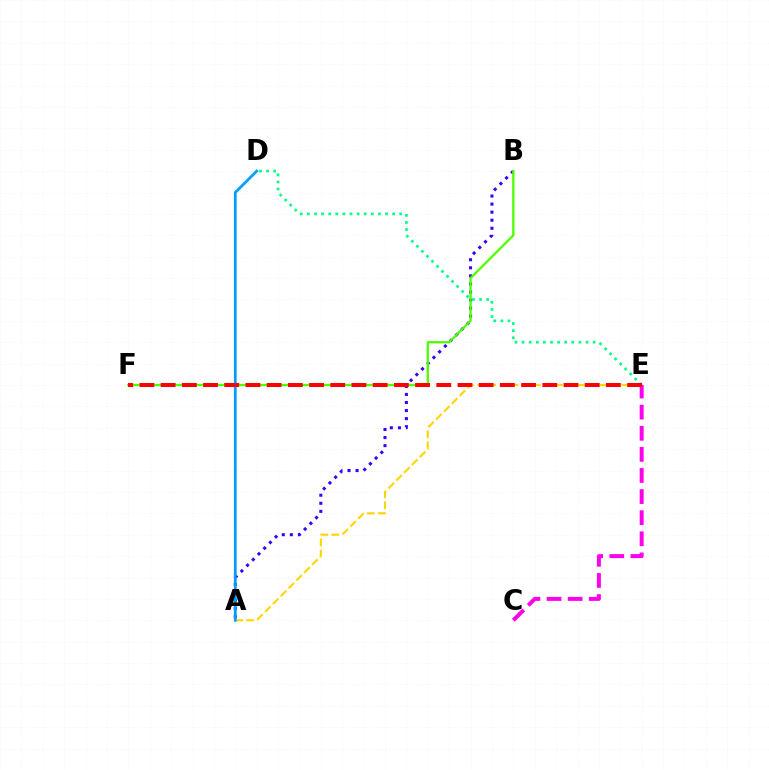{('A', 'E'): [{'color': '#ffd500', 'line_style': 'dashed', 'thickness': 1.51}], ('D', 'E'): [{'color': '#00ff86', 'line_style': 'dotted', 'thickness': 1.93}], ('C', 'E'): [{'color': '#ff00ed', 'line_style': 'dashed', 'thickness': 2.87}], ('A', 'B'): [{'color': '#3700ff', 'line_style': 'dotted', 'thickness': 2.19}], ('B', 'F'): [{'color': '#4fff00', 'line_style': 'solid', 'thickness': 1.67}], ('A', 'D'): [{'color': '#009eff', 'line_style': 'solid', 'thickness': 2.0}], ('E', 'F'): [{'color': '#ff0000', 'line_style': 'dashed', 'thickness': 2.88}]}